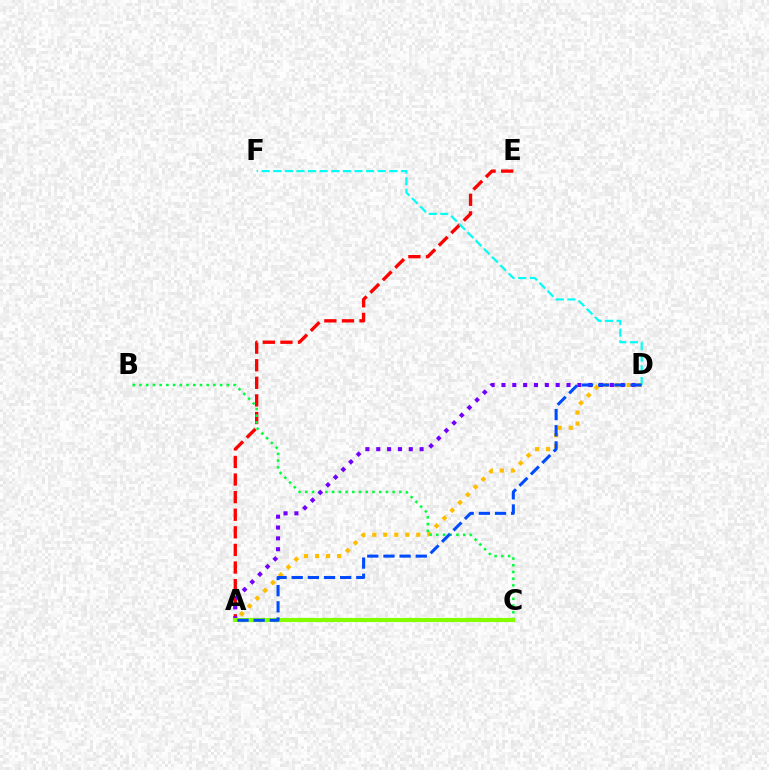{('A', 'C'): [{'color': '#ff00cf', 'line_style': 'dotted', 'thickness': 1.72}, {'color': '#84ff00', 'line_style': 'solid', 'thickness': 2.97}], ('A', 'E'): [{'color': '#ff0000', 'line_style': 'dashed', 'thickness': 2.39}], ('D', 'F'): [{'color': '#00fff6', 'line_style': 'dashed', 'thickness': 1.58}], ('A', 'D'): [{'color': '#ffbd00', 'line_style': 'dotted', 'thickness': 2.99}, {'color': '#7200ff', 'line_style': 'dotted', 'thickness': 2.95}, {'color': '#004bff', 'line_style': 'dashed', 'thickness': 2.2}], ('B', 'C'): [{'color': '#00ff39', 'line_style': 'dotted', 'thickness': 1.83}]}